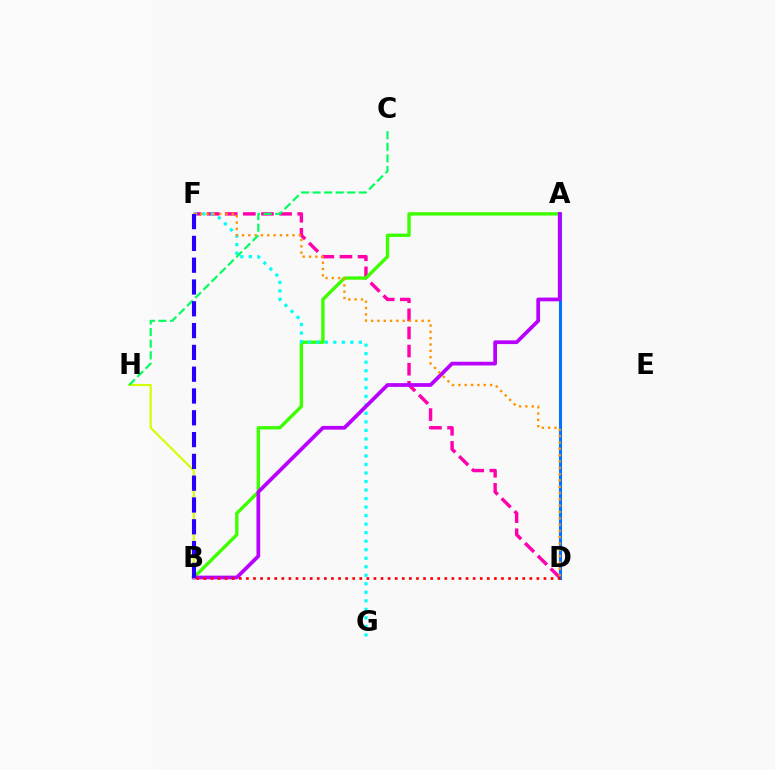{('D', 'F'): [{'color': '#ff00ac', 'line_style': 'dashed', 'thickness': 2.46}, {'color': '#ff9400', 'line_style': 'dotted', 'thickness': 1.72}], ('A', 'B'): [{'color': '#3dff00', 'line_style': 'solid', 'thickness': 2.42}, {'color': '#b900ff', 'line_style': 'solid', 'thickness': 2.69}], ('A', 'D'): [{'color': '#0074ff', 'line_style': 'solid', 'thickness': 2.21}], ('F', 'G'): [{'color': '#00fff6', 'line_style': 'dotted', 'thickness': 2.32}], ('B', 'H'): [{'color': '#d1ff00', 'line_style': 'solid', 'thickness': 1.53}], ('B', 'D'): [{'color': '#ff0000', 'line_style': 'dotted', 'thickness': 1.93}], ('C', 'H'): [{'color': '#00ff5c', 'line_style': 'dashed', 'thickness': 1.57}], ('B', 'F'): [{'color': '#2500ff', 'line_style': 'dashed', 'thickness': 2.96}]}